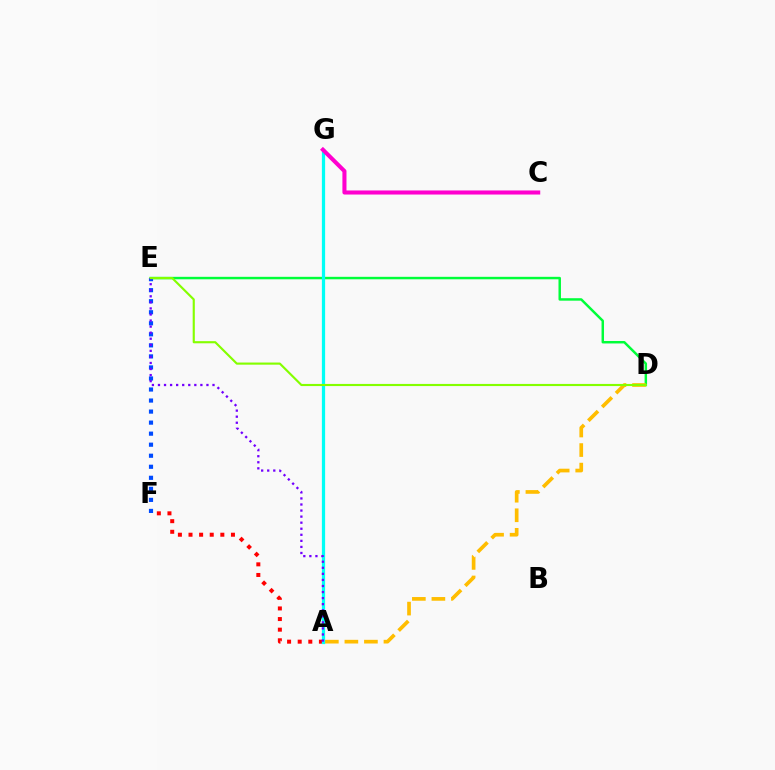{('A', 'F'): [{'color': '#ff0000', 'line_style': 'dotted', 'thickness': 2.88}], ('D', 'E'): [{'color': '#00ff39', 'line_style': 'solid', 'thickness': 1.78}, {'color': '#84ff00', 'line_style': 'solid', 'thickness': 1.54}], ('A', 'D'): [{'color': '#ffbd00', 'line_style': 'dashed', 'thickness': 2.65}], ('A', 'G'): [{'color': '#00fff6', 'line_style': 'solid', 'thickness': 2.33}], ('E', 'F'): [{'color': '#004bff', 'line_style': 'dotted', 'thickness': 3.0}], ('A', 'E'): [{'color': '#7200ff', 'line_style': 'dotted', 'thickness': 1.65}], ('C', 'G'): [{'color': '#ff00cf', 'line_style': 'solid', 'thickness': 2.93}]}